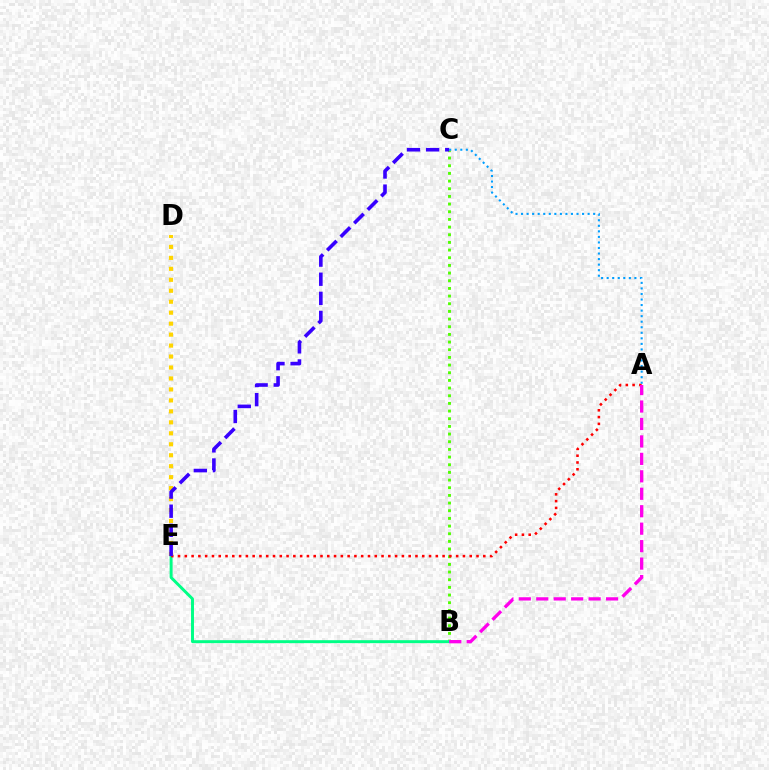{('B', 'C'): [{'color': '#4fff00', 'line_style': 'dotted', 'thickness': 2.08}], ('B', 'E'): [{'color': '#00ff86', 'line_style': 'solid', 'thickness': 2.13}], ('A', 'E'): [{'color': '#ff0000', 'line_style': 'dotted', 'thickness': 1.84}], ('A', 'C'): [{'color': '#009eff', 'line_style': 'dotted', 'thickness': 1.51}], ('D', 'E'): [{'color': '#ffd500', 'line_style': 'dotted', 'thickness': 2.98}], ('A', 'B'): [{'color': '#ff00ed', 'line_style': 'dashed', 'thickness': 2.37}], ('C', 'E'): [{'color': '#3700ff', 'line_style': 'dashed', 'thickness': 2.6}]}